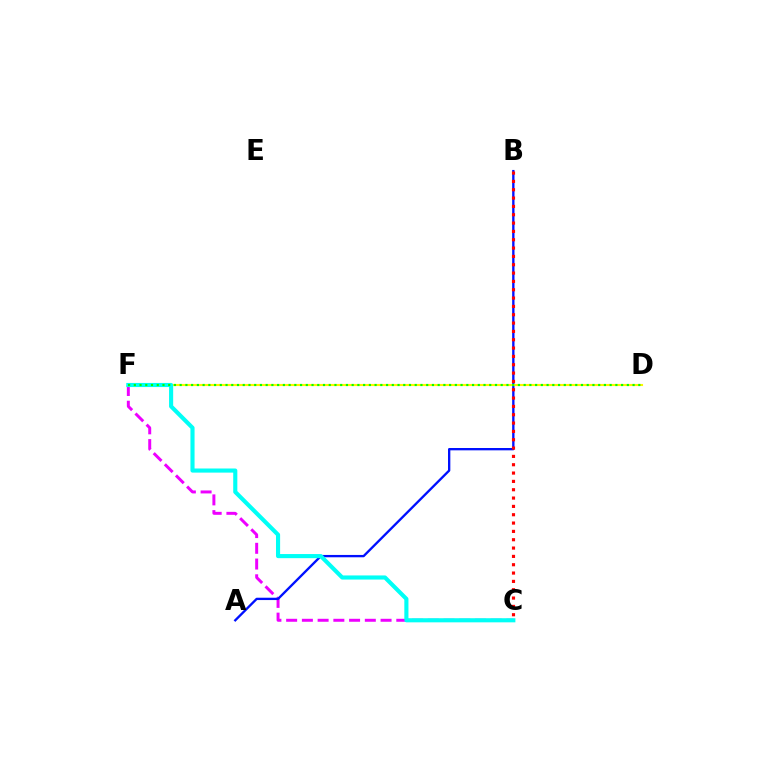{('C', 'F'): [{'color': '#ee00ff', 'line_style': 'dashed', 'thickness': 2.14}, {'color': '#00fff6', 'line_style': 'solid', 'thickness': 2.96}], ('A', 'B'): [{'color': '#0010ff', 'line_style': 'solid', 'thickness': 1.68}], ('D', 'F'): [{'color': '#fcf500', 'line_style': 'solid', 'thickness': 1.52}, {'color': '#08ff00', 'line_style': 'dotted', 'thickness': 1.56}], ('B', 'C'): [{'color': '#ff0000', 'line_style': 'dotted', 'thickness': 2.26}]}